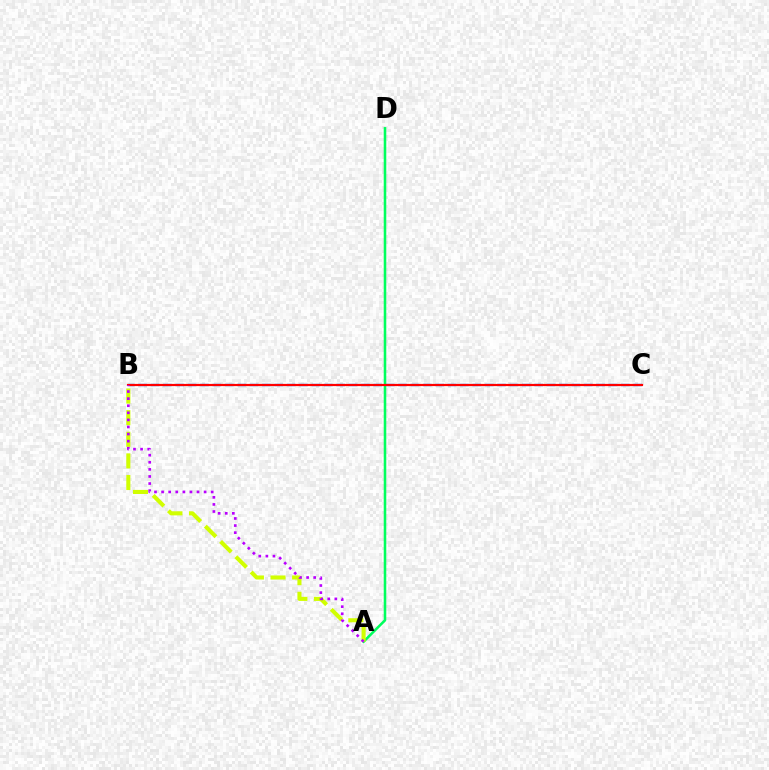{('B', 'C'): [{'color': '#0074ff', 'line_style': 'dashed', 'thickness': 1.68}, {'color': '#ff0000', 'line_style': 'solid', 'thickness': 1.57}], ('A', 'D'): [{'color': '#00ff5c', 'line_style': 'solid', 'thickness': 1.84}], ('A', 'B'): [{'color': '#d1ff00', 'line_style': 'dashed', 'thickness': 2.94}, {'color': '#b900ff', 'line_style': 'dotted', 'thickness': 1.93}]}